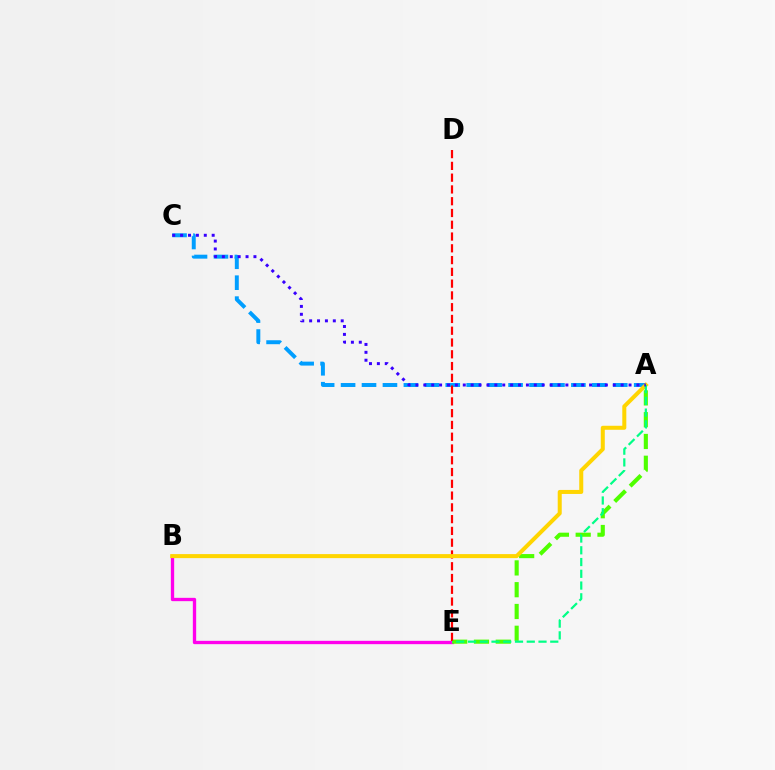{('A', 'C'): [{'color': '#009eff', 'line_style': 'dashed', 'thickness': 2.84}, {'color': '#3700ff', 'line_style': 'dotted', 'thickness': 2.14}], ('B', 'E'): [{'color': '#ff00ed', 'line_style': 'solid', 'thickness': 2.39}], ('A', 'E'): [{'color': '#4fff00', 'line_style': 'dashed', 'thickness': 2.96}, {'color': '#00ff86', 'line_style': 'dashed', 'thickness': 1.6}], ('D', 'E'): [{'color': '#ff0000', 'line_style': 'dashed', 'thickness': 1.6}], ('A', 'B'): [{'color': '#ffd500', 'line_style': 'solid', 'thickness': 2.89}]}